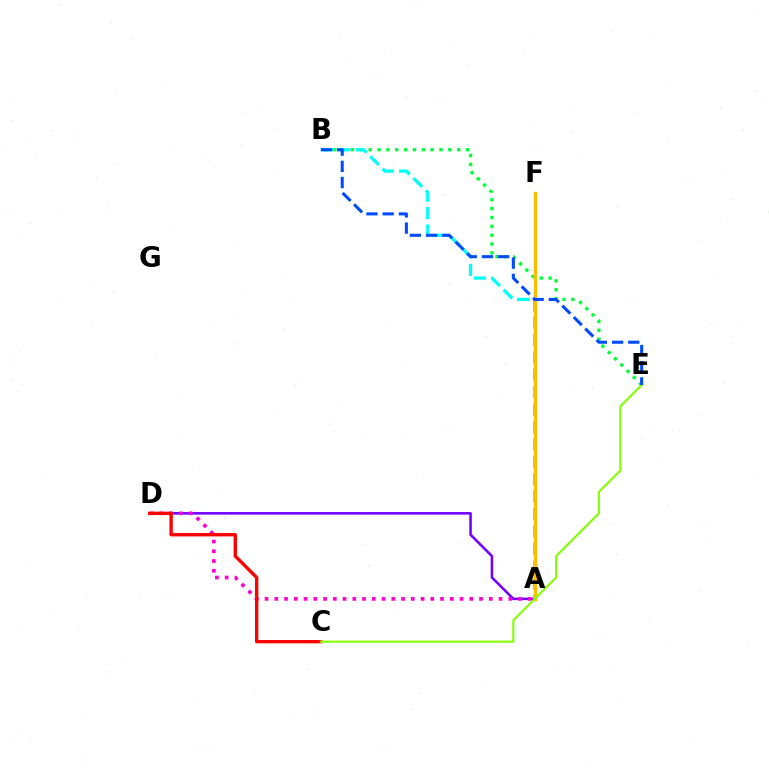{('A', 'D'): [{'color': '#7200ff', 'line_style': 'solid', 'thickness': 1.84}, {'color': '#ff00cf', 'line_style': 'dotted', 'thickness': 2.65}], ('C', 'D'): [{'color': '#ff0000', 'line_style': 'solid', 'thickness': 2.41}], ('B', 'E'): [{'color': '#00ff39', 'line_style': 'dotted', 'thickness': 2.4}, {'color': '#004bff', 'line_style': 'dashed', 'thickness': 2.2}], ('A', 'B'): [{'color': '#00fff6', 'line_style': 'dashed', 'thickness': 2.36}], ('A', 'F'): [{'color': '#ffbd00', 'line_style': 'solid', 'thickness': 2.42}], ('C', 'E'): [{'color': '#84ff00', 'line_style': 'solid', 'thickness': 1.51}]}